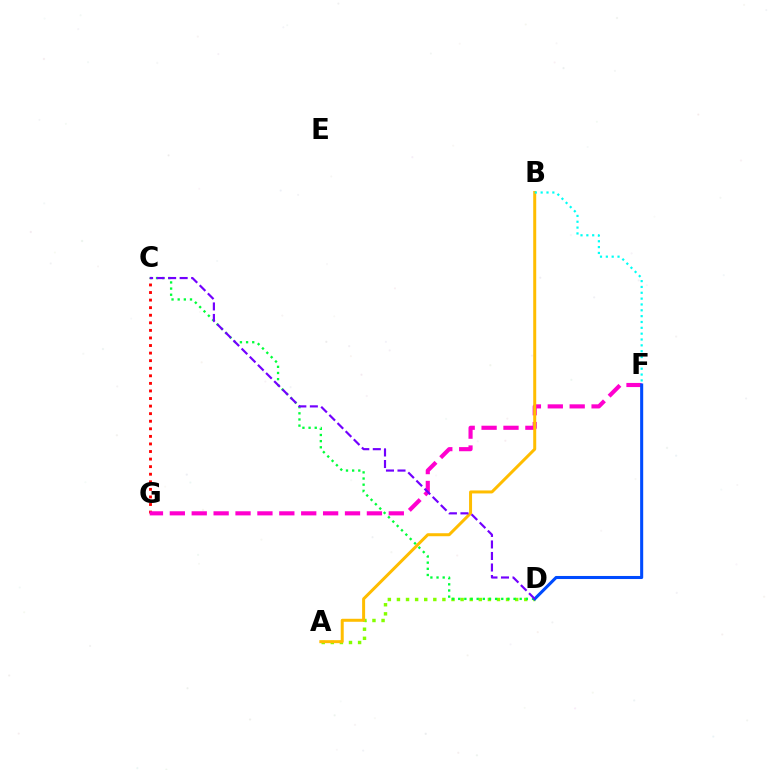{('C', 'G'): [{'color': '#ff0000', 'line_style': 'dotted', 'thickness': 2.06}], ('F', 'G'): [{'color': '#ff00cf', 'line_style': 'dashed', 'thickness': 2.97}], ('A', 'D'): [{'color': '#84ff00', 'line_style': 'dotted', 'thickness': 2.47}], ('A', 'B'): [{'color': '#ffbd00', 'line_style': 'solid', 'thickness': 2.16}], ('B', 'F'): [{'color': '#00fff6', 'line_style': 'dotted', 'thickness': 1.59}], ('C', 'D'): [{'color': '#00ff39', 'line_style': 'dotted', 'thickness': 1.67}, {'color': '#7200ff', 'line_style': 'dashed', 'thickness': 1.57}], ('D', 'F'): [{'color': '#004bff', 'line_style': 'solid', 'thickness': 2.2}]}